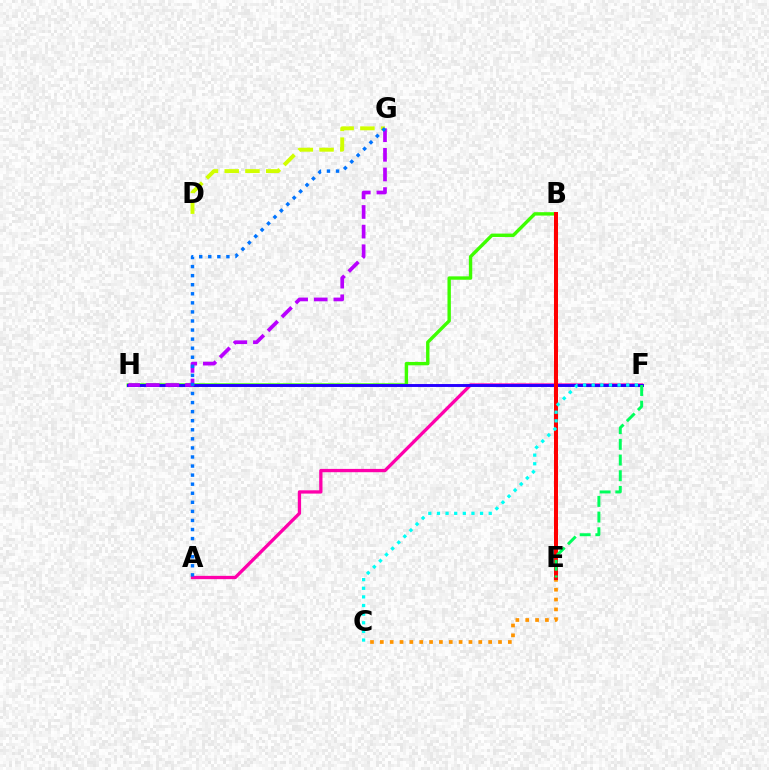{('B', 'H'): [{'color': '#3dff00', 'line_style': 'solid', 'thickness': 2.44}], ('A', 'F'): [{'color': '#ff00ac', 'line_style': 'solid', 'thickness': 2.38}], ('D', 'G'): [{'color': '#d1ff00', 'line_style': 'dashed', 'thickness': 2.82}], ('F', 'H'): [{'color': '#2500ff', 'line_style': 'solid', 'thickness': 2.1}], ('C', 'E'): [{'color': '#ff9400', 'line_style': 'dotted', 'thickness': 2.68}], ('G', 'H'): [{'color': '#b900ff', 'line_style': 'dashed', 'thickness': 2.67}], ('B', 'E'): [{'color': '#ff0000', 'line_style': 'solid', 'thickness': 2.87}], ('C', 'F'): [{'color': '#00fff6', 'line_style': 'dotted', 'thickness': 2.34}], ('E', 'F'): [{'color': '#00ff5c', 'line_style': 'dashed', 'thickness': 2.13}], ('A', 'G'): [{'color': '#0074ff', 'line_style': 'dotted', 'thickness': 2.46}]}